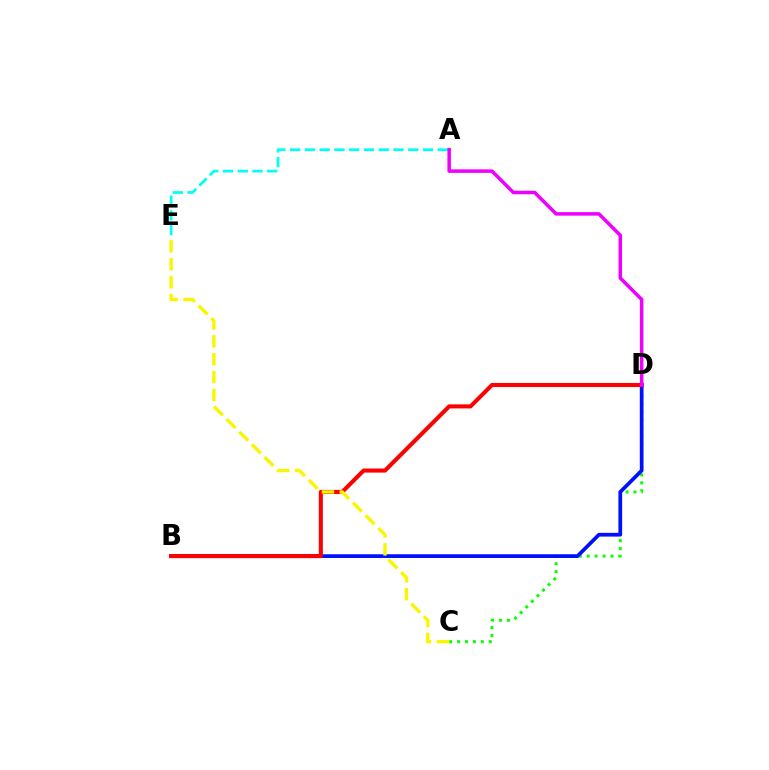{('C', 'D'): [{'color': '#08ff00', 'line_style': 'dotted', 'thickness': 2.15}], ('B', 'D'): [{'color': '#0010ff', 'line_style': 'solid', 'thickness': 2.68}, {'color': '#ff0000', 'line_style': 'solid', 'thickness': 2.93}], ('A', 'E'): [{'color': '#00fff6', 'line_style': 'dashed', 'thickness': 2.01}], ('C', 'E'): [{'color': '#fcf500', 'line_style': 'dashed', 'thickness': 2.43}], ('A', 'D'): [{'color': '#ee00ff', 'line_style': 'solid', 'thickness': 2.53}]}